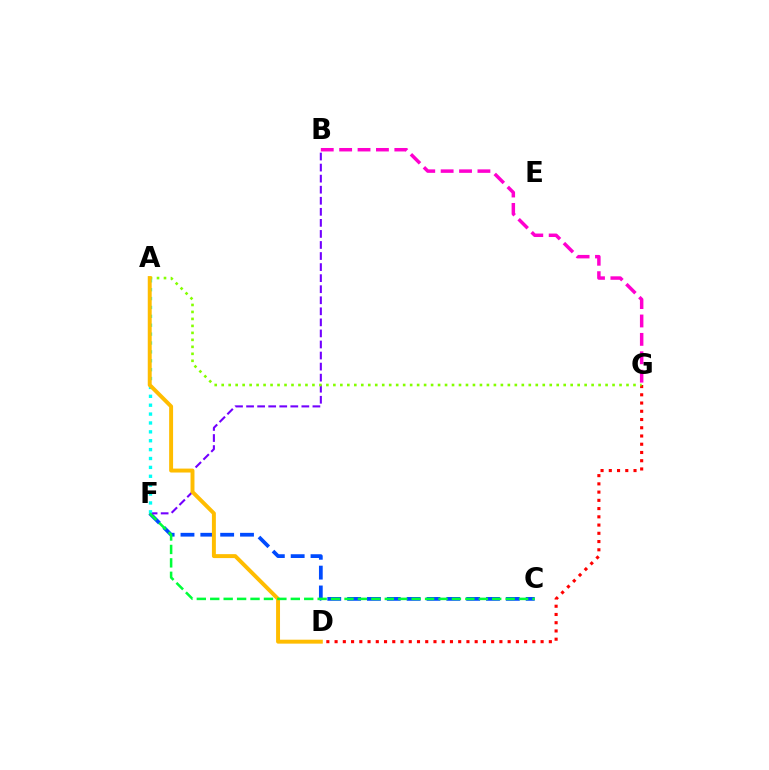{('C', 'F'): [{'color': '#004bff', 'line_style': 'dashed', 'thickness': 2.7}, {'color': '#00ff39', 'line_style': 'dashed', 'thickness': 1.82}], ('D', 'G'): [{'color': '#ff0000', 'line_style': 'dotted', 'thickness': 2.24}], ('B', 'F'): [{'color': '#7200ff', 'line_style': 'dashed', 'thickness': 1.5}], ('B', 'G'): [{'color': '#ff00cf', 'line_style': 'dashed', 'thickness': 2.5}], ('A', 'G'): [{'color': '#84ff00', 'line_style': 'dotted', 'thickness': 1.9}], ('A', 'F'): [{'color': '#00fff6', 'line_style': 'dotted', 'thickness': 2.41}], ('A', 'D'): [{'color': '#ffbd00', 'line_style': 'solid', 'thickness': 2.84}]}